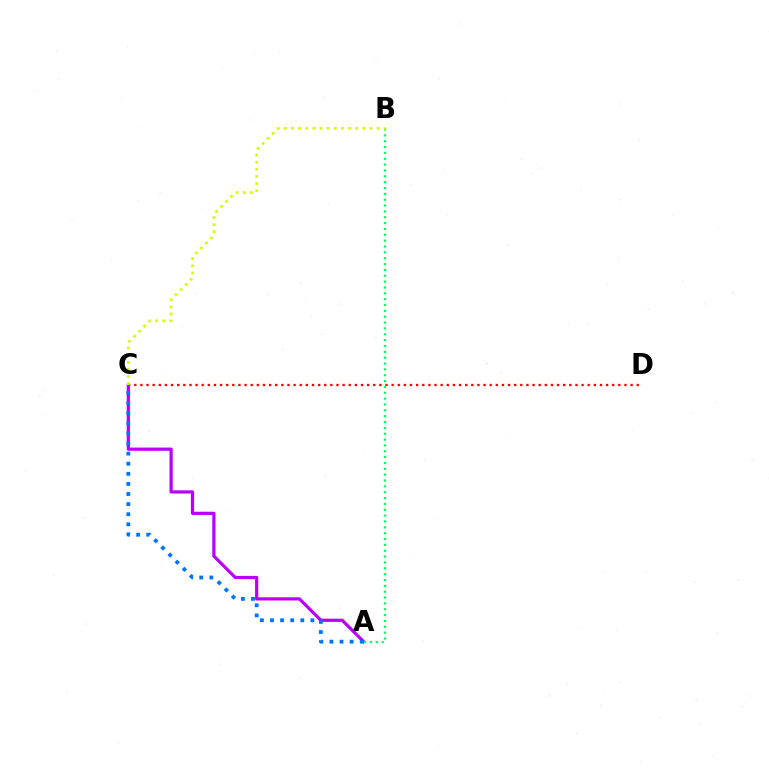{('C', 'D'): [{'color': '#ff0000', 'line_style': 'dotted', 'thickness': 1.66}], ('A', 'C'): [{'color': '#b900ff', 'line_style': 'solid', 'thickness': 2.31}, {'color': '#0074ff', 'line_style': 'dotted', 'thickness': 2.74}], ('A', 'B'): [{'color': '#00ff5c', 'line_style': 'dotted', 'thickness': 1.59}], ('B', 'C'): [{'color': '#d1ff00', 'line_style': 'dotted', 'thickness': 1.94}]}